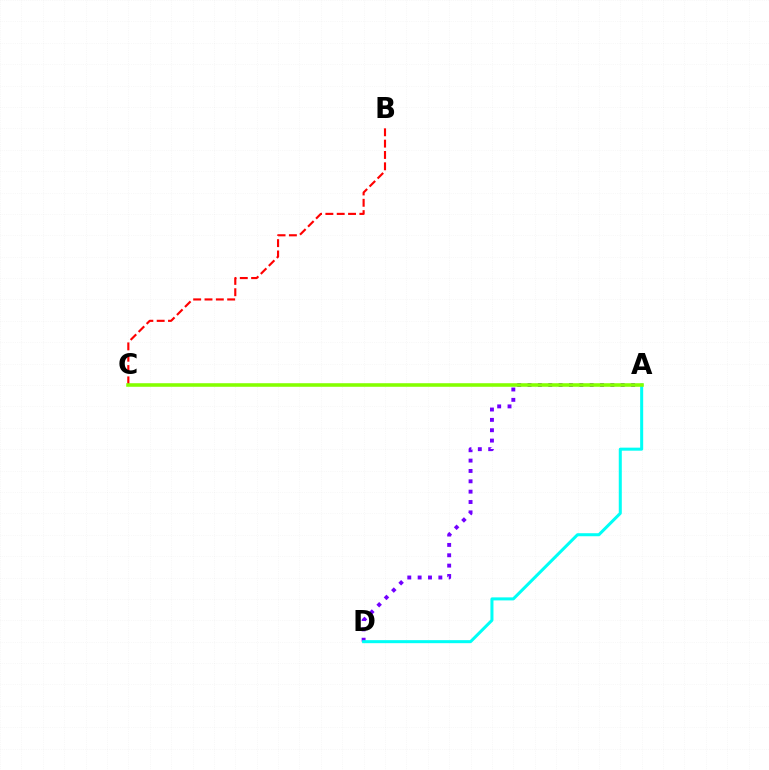{('B', 'C'): [{'color': '#ff0000', 'line_style': 'dashed', 'thickness': 1.54}], ('A', 'D'): [{'color': '#7200ff', 'line_style': 'dotted', 'thickness': 2.81}, {'color': '#00fff6', 'line_style': 'solid', 'thickness': 2.18}], ('A', 'C'): [{'color': '#84ff00', 'line_style': 'solid', 'thickness': 2.57}]}